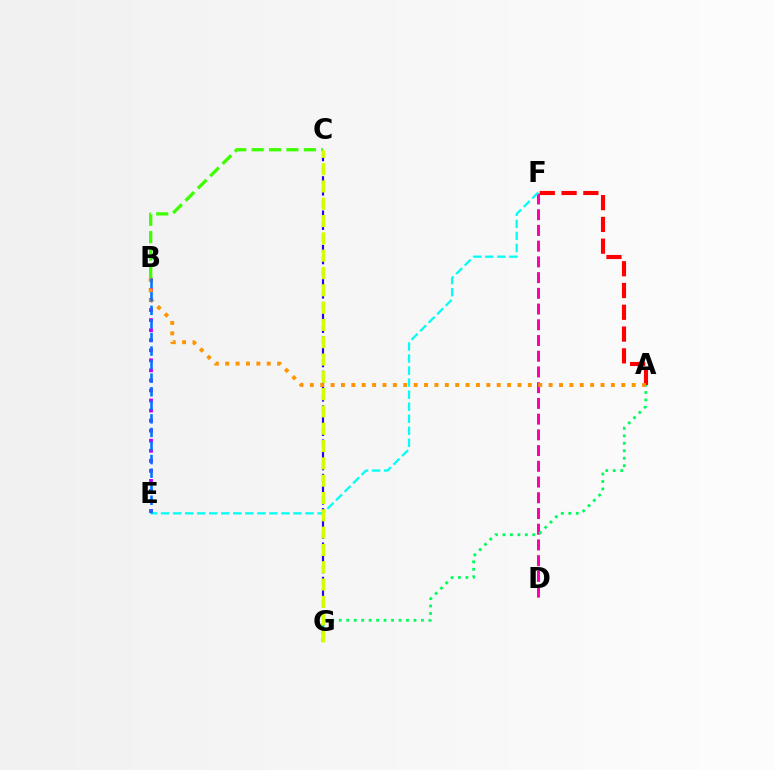{('C', 'G'): [{'color': '#2500ff', 'line_style': 'dashed', 'thickness': 1.55}, {'color': '#d1ff00', 'line_style': 'dashed', 'thickness': 2.35}], ('D', 'F'): [{'color': '#ff00ac', 'line_style': 'dashed', 'thickness': 2.14}], ('B', 'E'): [{'color': '#b900ff', 'line_style': 'dotted', 'thickness': 2.73}, {'color': '#0074ff', 'line_style': 'dashed', 'thickness': 1.84}], ('A', 'G'): [{'color': '#00ff5c', 'line_style': 'dotted', 'thickness': 2.03}], ('B', 'C'): [{'color': '#3dff00', 'line_style': 'dashed', 'thickness': 2.36}], ('A', 'F'): [{'color': '#ff0000', 'line_style': 'dashed', 'thickness': 2.96}], ('E', 'F'): [{'color': '#00fff6', 'line_style': 'dashed', 'thickness': 1.64}], ('A', 'B'): [{'color': '#ff9400', 'line_style': 'dotted', 'thickness': 2.82}]}